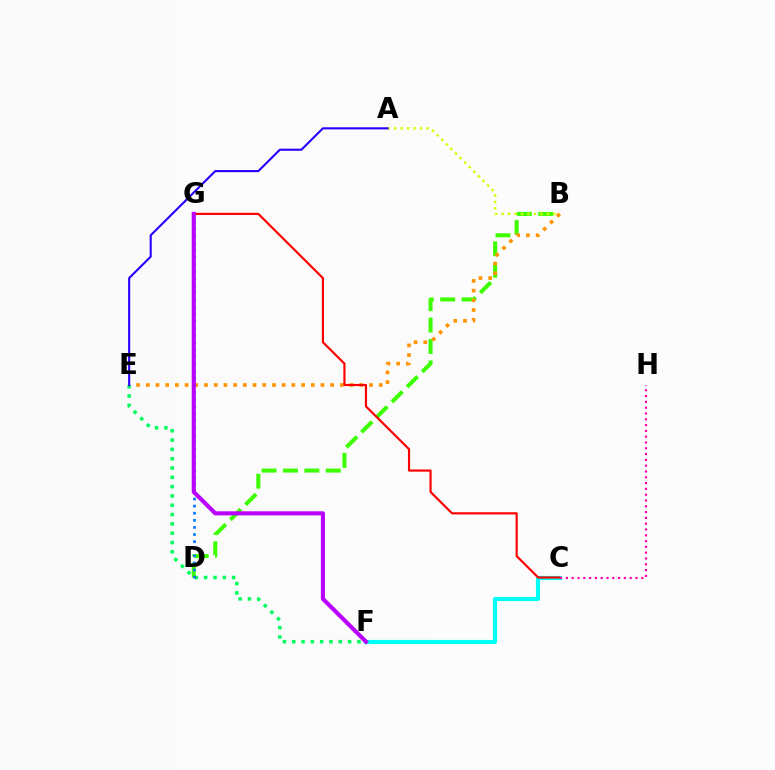{('B', 'D'): [{'color': '#3dff00', 'line_style': 'dashed', 'thickness': 2.91}], ('C', 'F'): [{'color': '#00fff6', 'line_style': 'solid', 'thickness': 2.98}], ('A', 'B'): [{'color': '#d1ff00', 'line_style': 'dotted', 'thickness': 1.76}], ('B', 'E'): [{'color': '#ff9400', 'line_style': 'dotted', 'thickness': 2.64}], ('C', 'G'): [{'color': '#ff0000', 'line_style': 'solid', 'thickness': 1.56}], ('C', 'H'): [{'color': '#ff00ac', 'line_style': 'dotted', 'thickness': 1.58}], ('E', 'F'): [{'color': '#00ff5c', 'line_style': 'dotted', 'thickness': 2.53}], ('A', 'E'): [{'color': '#2500ff', 'line_style': 'solid', 'thickness': 1.51}], ('D', 'G'): [{'color': '#0074ff', 'line_style': 'dotted', 'thickness': 1.93}], ('F', 'G'): [{'color': '#b900ff', 'line_style': 'solid', 'thickness': 2.94}]}